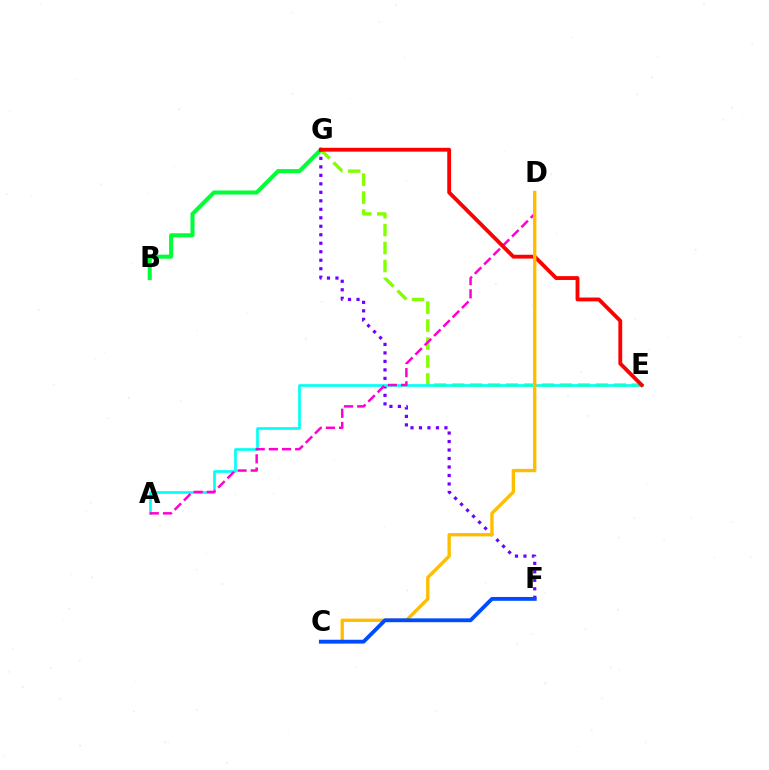{('B', 'G'): [{'color': '#00ff39', 'line_style': 'solid', 'thickness': 2.92}], ('E', 'G'): [{'color': '#84ff00', 'line_style': 'dashed', 'thickness': 2.44}, {'color': '#ff0000', 'line_style': 'solid', 'thickness': 2.76}], ('F', 'G'): [{'color': '#7200ff', 'line_style': 'dotted', 'thickness': 2.31}], ('A', 'E'): [{'color': '#00fff6', 'line_style': 'solid', 'thickness': 1.92}], ('A', 'D'): [{'color': '#ff00cf', 'line_style': 'dashed', 'thickness': 1.79}], ('C', 'D'): [{'color': '#ffbd00', 'line_style': 'solid', 'thickness': 2.41}], ('C', 'F'): [{'color': '#004bff', 'line_style': 'solid', 'thickness': 2.77}]}